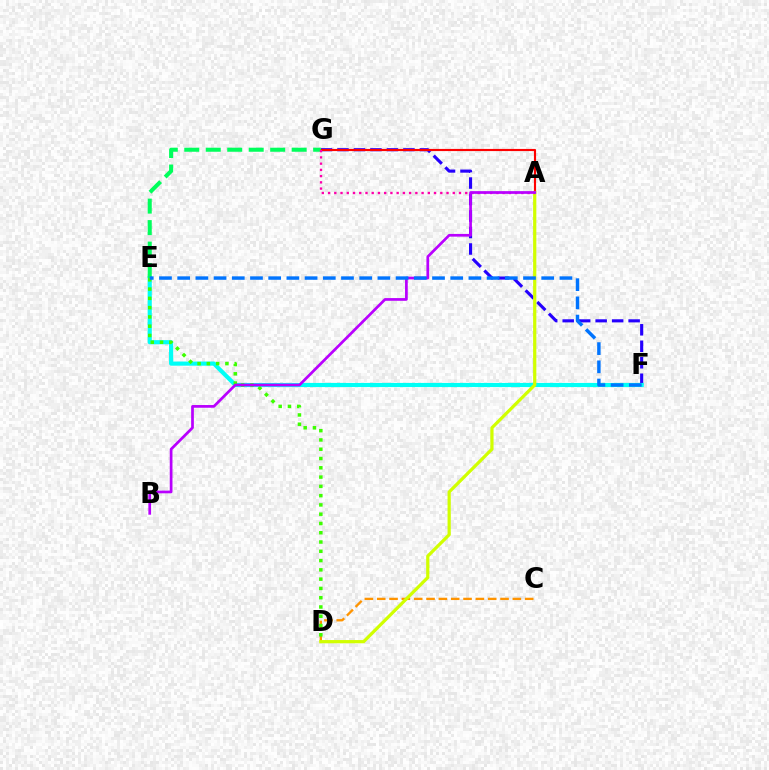{('C', 'D'): [{'color': '#ff9400', 'line_style': 'dashed', 'thickness': 1.68}], ('F', 'G'): [{'color': '#2500ff', 'line_style': 'dashed', 'thickness': 2.24}], ('A', 'G'): [{'color': '#ff0000', 'line_style': 'solid', 'thickness': 1.55}, {'color': '#ff00ac', 'line_style': 'dotted', 'thickness': 1.69}], ('E', 'F'): [{'color': '#00fff6', 'line_style': 'solid', 'thickness': 2.99}, {'color': '#0074ff', 'line_style': 'dashed', 'thickness': 2.47}], ('E', 'G'): [{'color': '#00ff5c', 'line_style': 'dashed', 'thickness': 2.92}], ('D', 'E'): [{'color': '#3dff00', 'line_style': 'dotted', 'thickness': 2.52}], ('A', 'D'): [{'color': '#d1ff00', 'line_style': 'solid', 'thickness': 2.32}], ('A', 'B'): [{'color': '#b900ff', 'line_style': 'solid', 'thickness': 1.95}]}